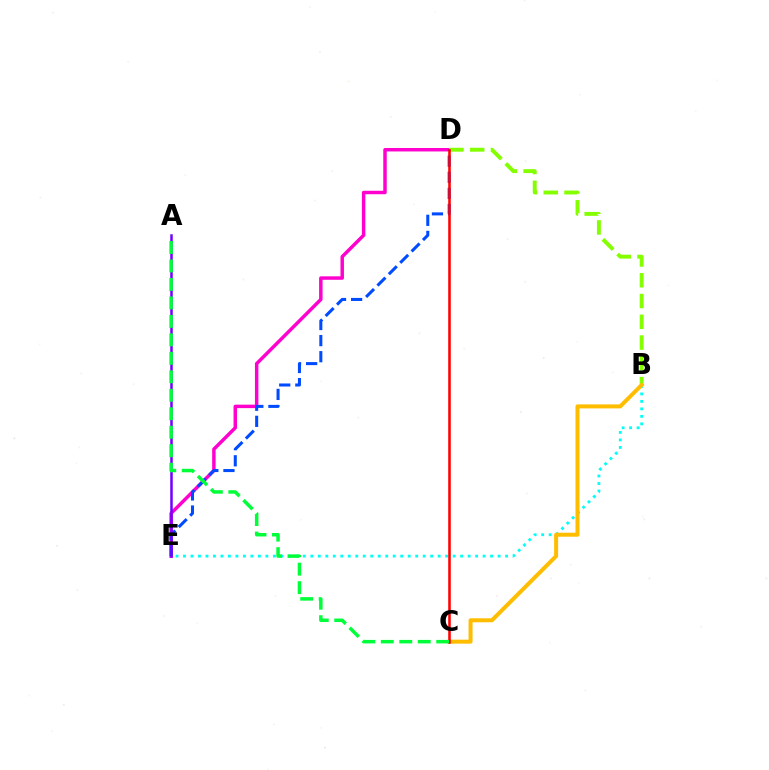{('D', 'E'): [{'color': '#ff00cf', 'line_style': 'solid', 'thickness': 2.49}, {'color': '#004bff', 'line_style': 'dashed', 'thickness': 2.19}], ('B', 'D'): [{'color': '#84ff00', 'line_style': 'dashed', 'thickness': 2.82}], ('A', 'E'): [{'color': '#7200ff', 'line_style': 'solid', 'thickness': 1.81}], ('B', 'E'): [{'color': '#00fff6', 'line_style': 'dotted', 'thickness': 2.04}], ('B', 'C'): [{'color': '#ffbd00', 'line_style': 'solid', 'thickness': 2.88}], ('C', 'D'): [{'color': '#ff0000', 'line_style': 'solid', 'thickness': 1.85}], ('A', 'C'): [{'color': '#00ff39', 'line_style': 'dashed', 'thickness': 2.51}]}